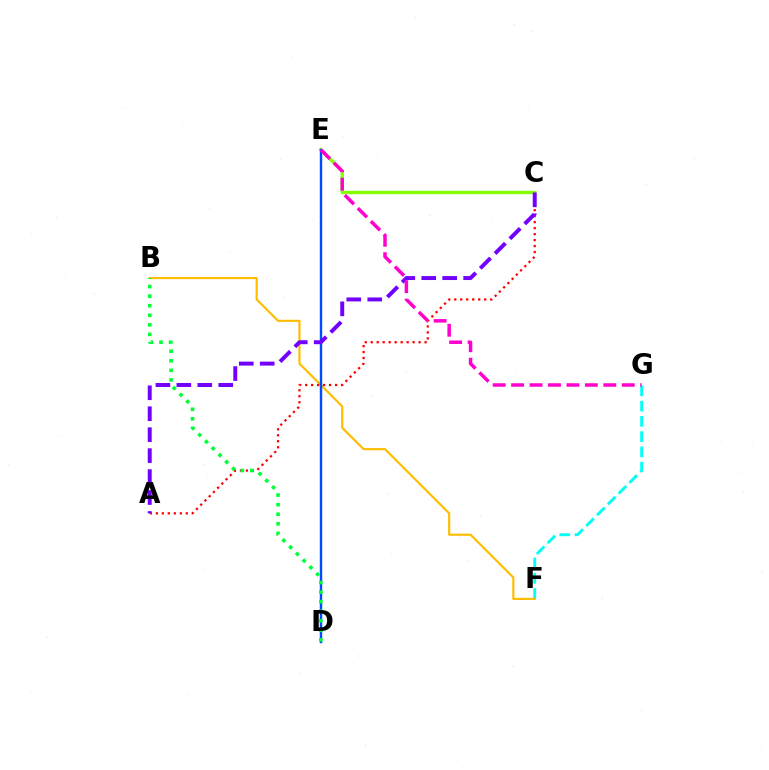{('F', 'G'): [{'color': '#00fff6', 'line_style': 'dashed', 'thickness': 2.07}], ('B', 'F'): [{'color': '#ffbd00', 'line_style': 'solid', 'thickness': 1.56}], ('A', 'C'): [{'color': '#ff0000', 'line_style': 'dotted', 'thickness': 1.63}, {'color': '#7200ff', 'line_style': 'dashed', 'thickness': 2.85}], ('C', 'E'): [{'color': '#84ff00', 'line_style': 'solid', 'thickness': 2.42}], ('D', 'E'): [{'color': '#004bff', 'line_style': 'solid', 'thickness': 1.75}], ('E', 'G'): [{'color': '#ff00cf', 'line_style': 'dashed', 'thickness': 2.51}], ('B', 'D'): [{'color': '#00ff39', 'line_style': 'dotted', 'thickness': 2.6}]}